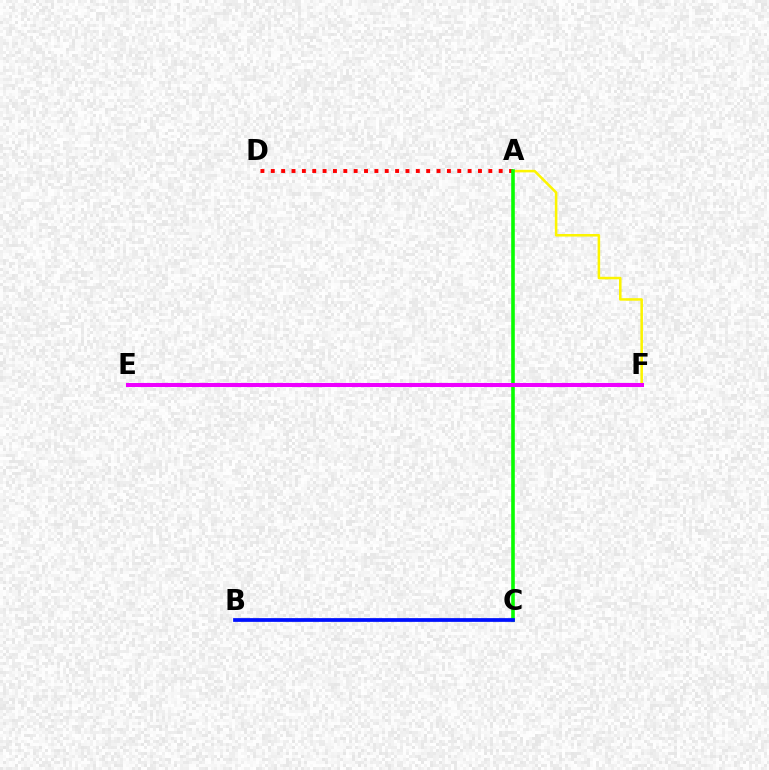{('A', 'F'): [{'color': '#fcf500', 'line_style': 'solid', 'thickness': 1.83}], ('B', 'C'): [{'color': '#00fff6', 'line_style': 'dotted', 'thickness': 1.61}, {'color': '#0010ff', 'line_style': 'solid', 'thickness': 2.69}], ('A', 'D'): [{'color': '#ff0000', 'line_style': 'dotted', 'thickness': 2.81}], ('A', 'C'): [{'color': '#08ff00', 'line_style': 'solid', 'thickness': 2.59}], ('E', 'F'): [{'color': '#ee00ff', 'line_style': 'solid', 'thickness': 2.91}]}